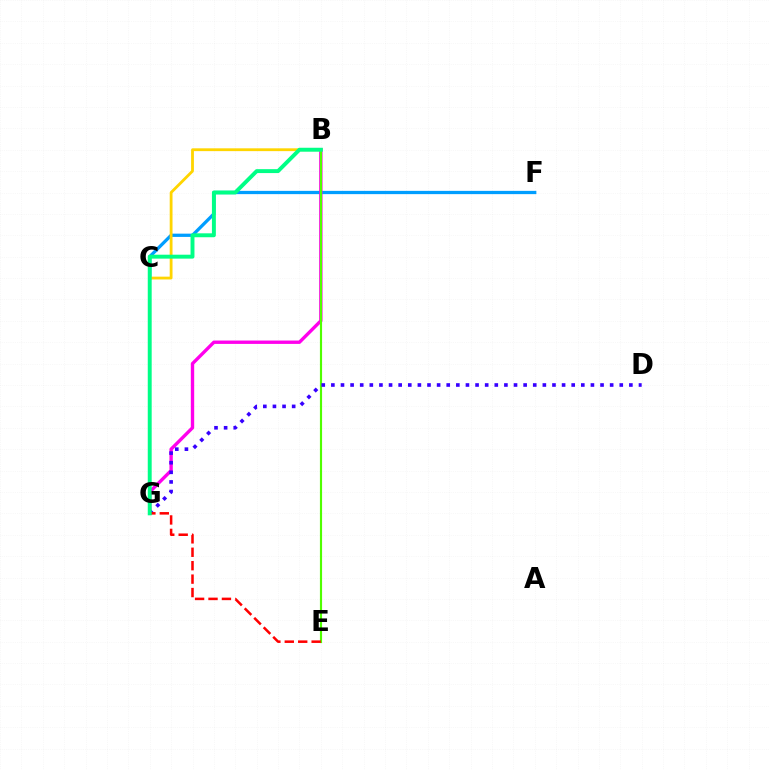{('C', 'F'): [{'color': '#009eff', 'line_style': 'solid', 'thickness': 2.35}], ('B', 'G'): [{'color': '#ff00ed', 'line_style': 'solid', 'thickness': 2.43}, {'color': '#00ff86', 'line_style': 'solid', 'thickness': 2.83}], ('B', 'E'): [{'color': '#4fff00', 'line_style': 'solid', 'thickness': 1.55}], ('D', 'G'): [{'color': '#3700ff', 'line_style': 'dotted', 'thickness': 2.61}], ('B', 'C'): [{'color': '#ffd500', 'line_style': 'solid', 'thickness': 2.02}], ('E', 'G'): [{'color': '#ff0000', 'line_style': 'dashed', 'thickness': 1.82}]}